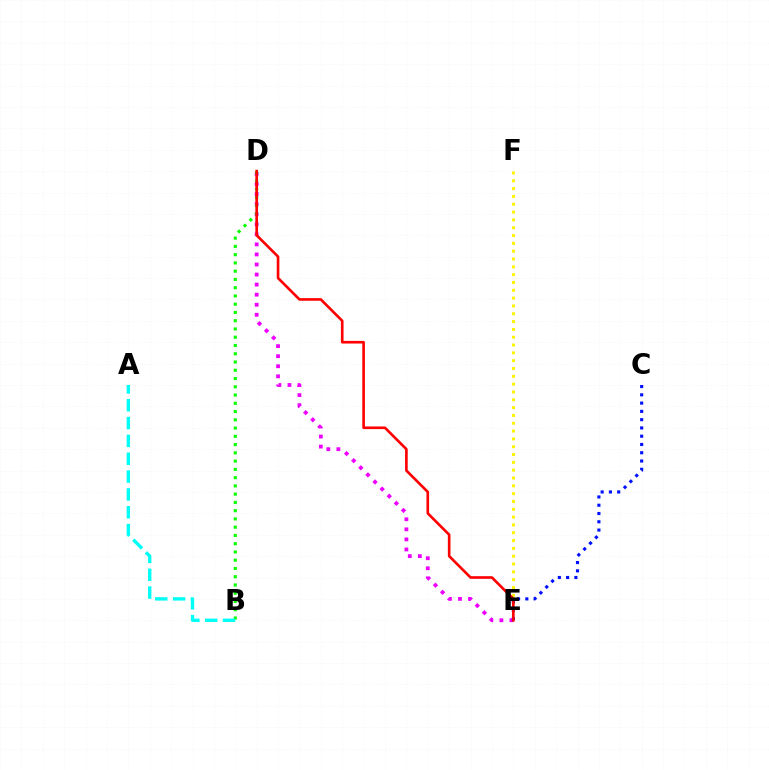{('D', 'E'): [{'color': '#ee00ff', 'line_style': 'dotted', 'thickness': 2.73}, {'color': '#ff0000', 'line_style': 'solid', 'thickness': 1.9}], ('E', 'F'): [{'color': '#fcf500', 'line_style': 'dotted', 'thickness': 2.13}], ('B', 'D'): [{'color': '#08ff00', 'line_style': 'dotted', 'thickness': 2.24}], ('C', 'E'): [{'color': '#0010ff', 'line_style': 'dotted', 'thickness': 2.25}], ('A', 'B'): [{'color': '#00fff6', 'line_style': 'dashed', 'thickness': 2.42}]}